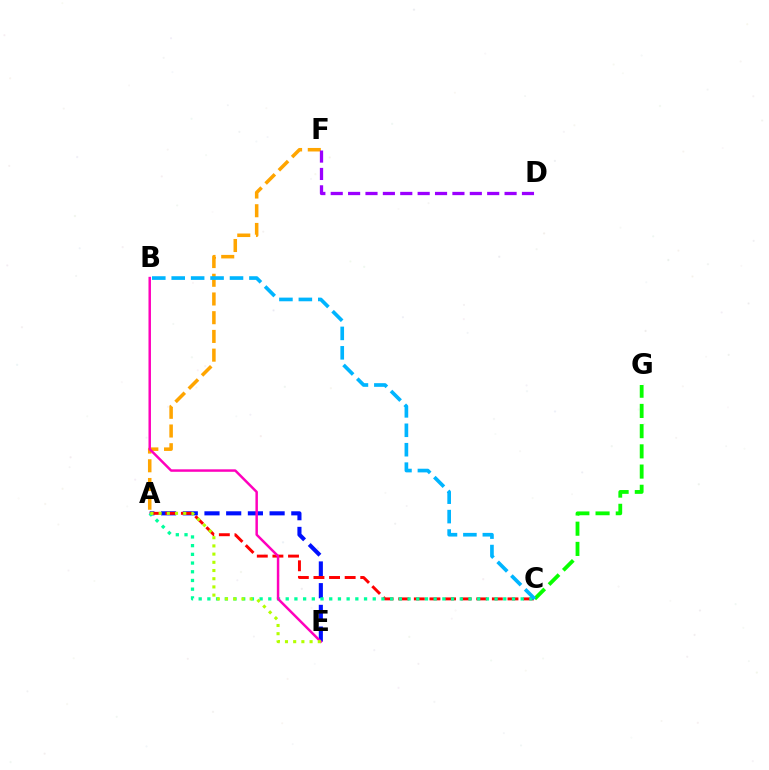{('A', 'E'): [{'color': '#0010ff', 'line_style': 'dashed', 'thickness': 2.95}, {'color': '#b3ff00', 'line_style': 'dotted', 'thickness': 2.23}], ('C', 'G'): [{'color': '#08ff00', 'line_style': 'dashed', 'thickness': 2.75}], ('A', 'F'): [{'color': '#ffa500', 'line_style': 'dashed', 'thickness': 2.54}], ('A', 'C'): [{'color': '#ff0000', 'line_style': 'dashed', 'thickness': 2.12}, {'color': '#00ff9d', 'line_style': 'dotted', 'thickness': 2.36}], ('B', 'E'): [{'color': '#ff00bd', 'line_style': 'solid', 'thickness': 1.78}], ('B', 'C'): [{'color': '#00b5ff', 'line_style': 'dashed', 'thickness': 2.64}], ('D', 'F'): [{'color': '#9b00ff', 'line_style': 'dashed', 'thickness': 2.36}]}